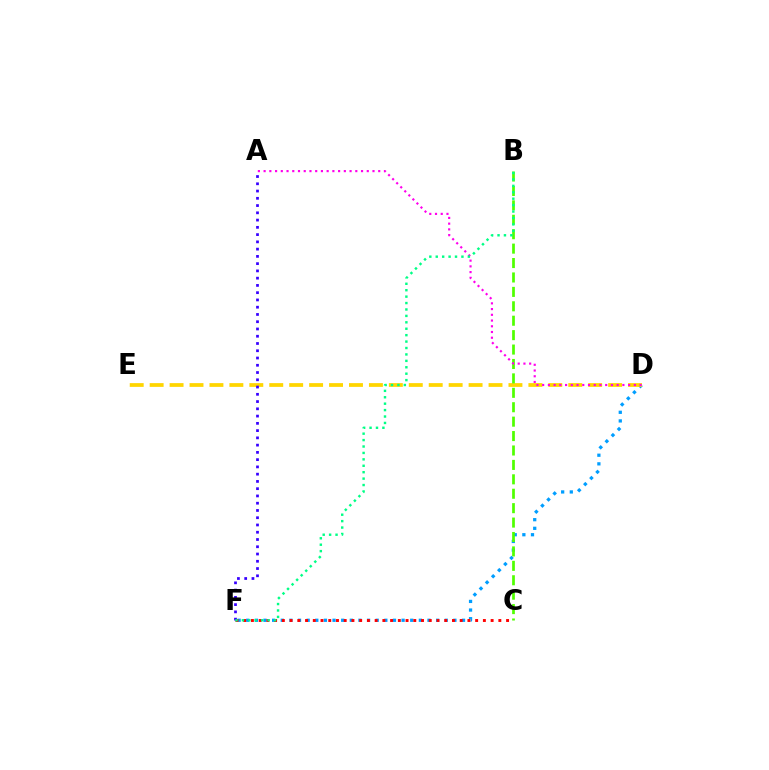{('D', 'F'): [{'color': '#009eff', 'line_style': 'dotted', 'thickness': 2.35}], ('D', 'E'): [{'color': '#ffd500', 'line_style': 'dashed', 'thickness': 2.71}], ('B', 'C'): [{'color': '#4fff00', 'line_style': 'dashed', 'thickness': 1.96}], ('A', 'D'): [{'color': '#ff00ed', 'line_style': 'dotted', 'thickness': 1.56}], ('C', 'F'): [{'color': '#ff0000', 'line_style': 'dotted', 'thickness': 2.1}], ('A', 'F'): [{'color': '#3700ff', 'line_style': 'dotted', 'thickness': 1.97}], ('B', 'F'): [{'color': '#00ff86', 'line_style': 'dotted', 'thickness': 1.74}]}